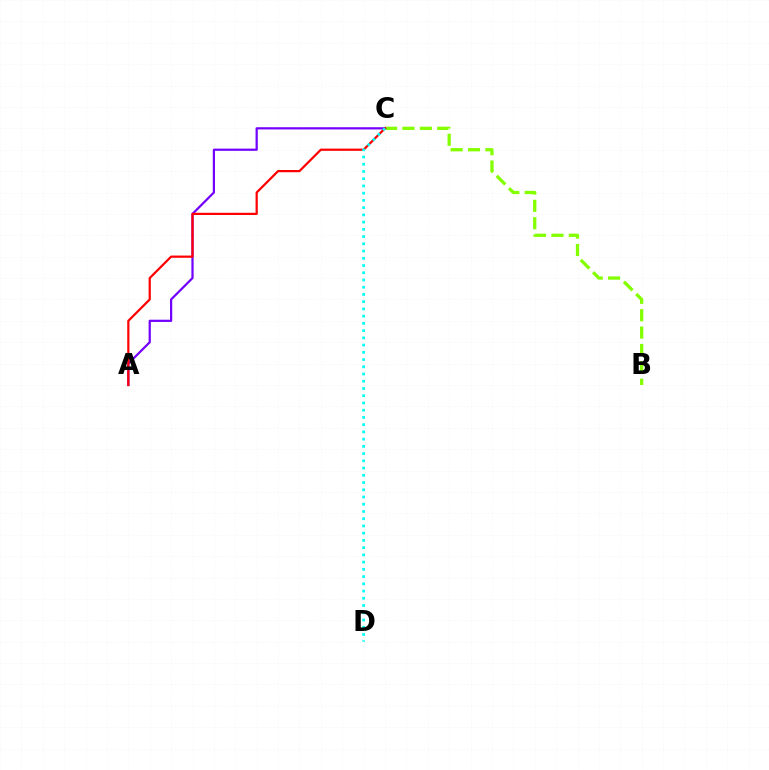{('B', 'C'): [{'color': '#84ff00', 'line_style': 'dashed', 'thickness': 2.36}], ('A', 'C'): [{'color': '#7200ff', 'line_style': 'solid', 'thickness': 1.6}, {'color': '#ff0000', 'line_style': 'solid', 'thickness': 1.6}], ('C', 'D'): [{'color': '#00fff6', 'line_style': 'dotted', 'thickness': 1.97}]}